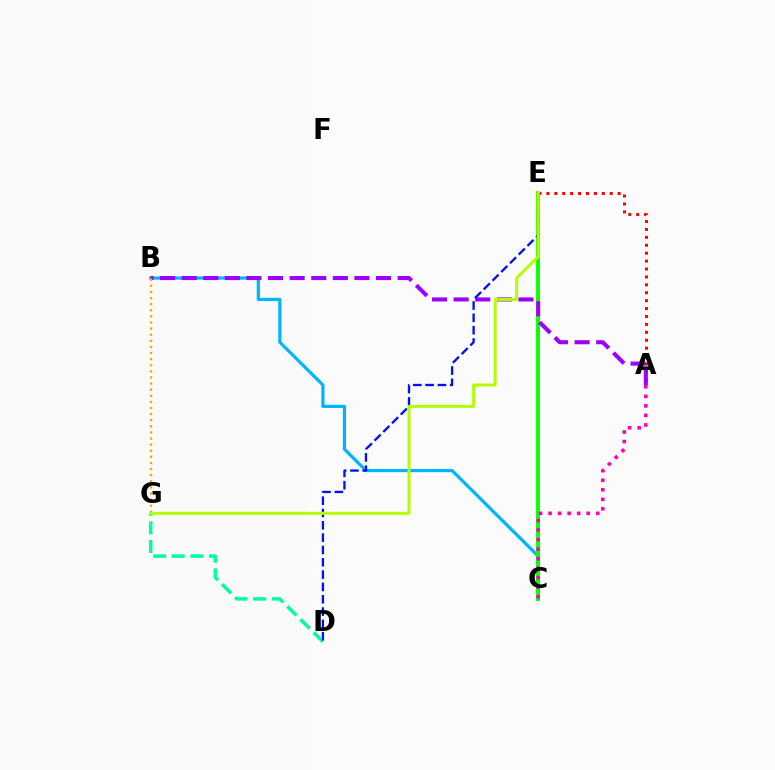{('D', 'G'): [{'color': '#00ff9d', 'line_style': 'dashed', 'thickness': 2.53}], ('B', 'C'): [{'color': '#00b5ff', 'line_style': 'solid', 'thickness': 2.31}], ('A', 'E'): [{'color': '#ff0000', 'line_style': 'dotted', 'thickness': 2.15}], ('C', 'E'): [{'color': '#08ff00', 'line_style': 'solid', 'thickness': 2.77}], ('A', 'B'): [{'color': '#9b00ff', 'line_style': 'dashed', 'thickness': 2.93}], ('D', 'E'): [{'color': '#0010ff', 'line_style': 'dashed', 'thickness': 1.67}], ('A', 'C'): [{'color': '#ff00bd', 'line_style': 'dotted', 'thickness': 2.59}], ('B', 'G'): [{'color': '#ffa500', 'line_style': 'dotted', 'thickness': 1.66}], ('E', 'G'): [{'color': '#b3ff00', 'line_style': 'solid', 'thickness': 2.15}]}